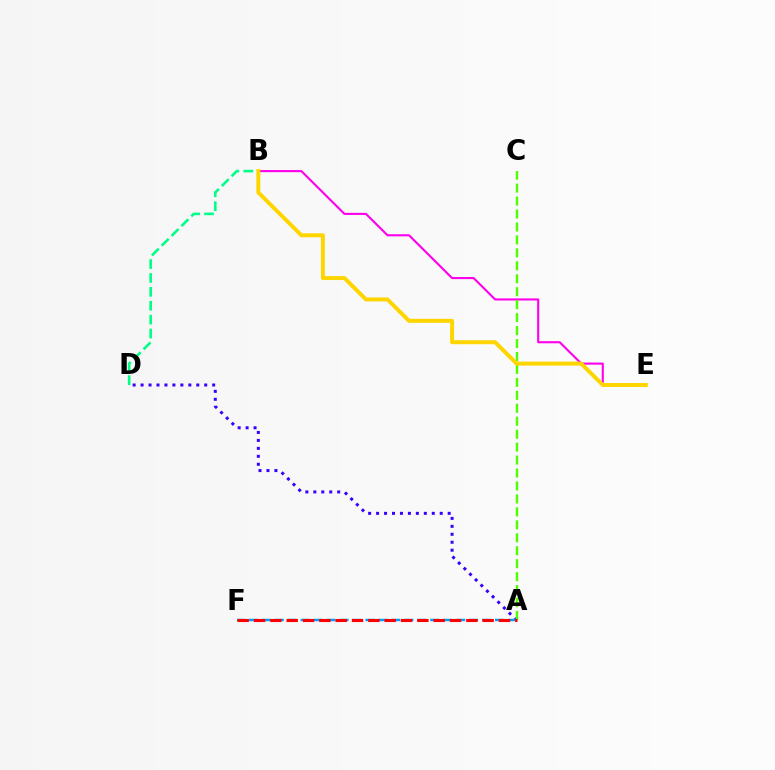{('A', 'D'): [{'color': '#3700ff', 'line_style': 'dotted', 'thickness': 2.16}], ('B', 'E'): [{'color': '#ff00ed', 'line_style': 'solid', 'thickness': 1.52}, {'color': '#ffd500', 'line_style': 'solid', 'thickness': 2.86}], ('B', 'D'): [{'color': '#00ff86', 'line_style': 'dashed', 'thickness': 1.89}], ('A', 'C'): [{'color': '#4fff00', 'line_style': 'dashed', 'thickness': 1.76}], ('A', 'F'): [{'color': '#009eff', 'line_style': 'dashed', 'thickness': 1.76}, {'color': '#ff0000', 'line_style': 'dashed', 'thickness': 2.22}]}